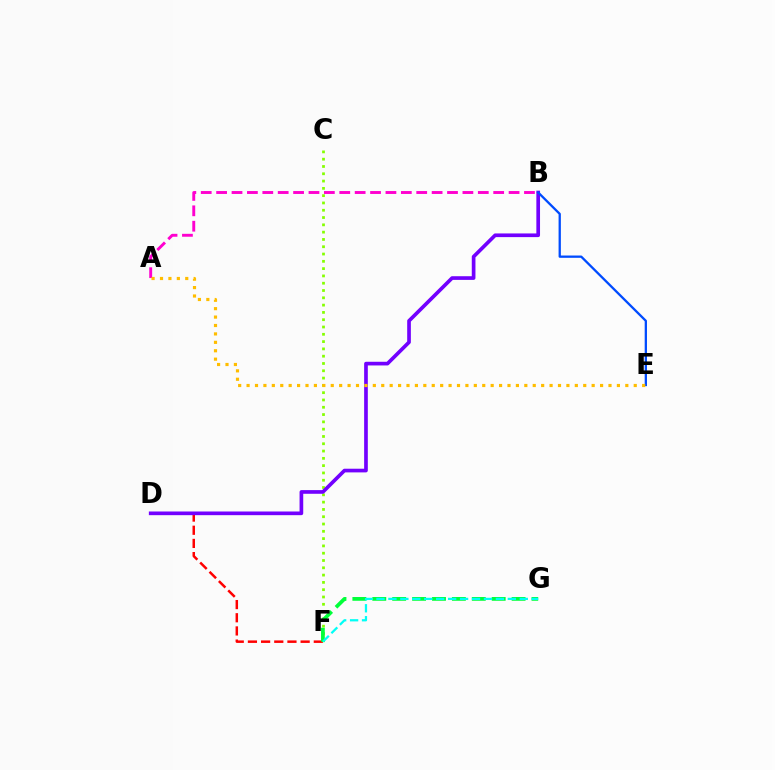{('D', 'F'): [{'color': '#ff0000', 'line_style': 'dashed', 'thickness': 1.79}], ('C', 'F'): [{'color': '#84ff00', 'line_style': 'dotted', 'thickness': 1.98}], ('F', 'G'): [{'color': '#00ff39', 'line_style': 'dashed', 'thickness': 2.7}, {'color': '#00fff6', 'line_style': 'dashed', 'thickness': 1.62}], ('B', 'D'): [{'color': '#7200ff', 'line_style': 'solid', 'thickness': 2.64}], ('B', 'E'): [{'color': '#004bff', 'line_style': 'solid', 'thickness': 1.65}], ('A', 'B'): [{'color': '#ff00cf', 'line_style': 'dashed', 'thickness': 2.09}], ('A', 'E'): [{'color': '#ffbd00', 'line_style': 'dotted', 'thickness': 2.29}]}